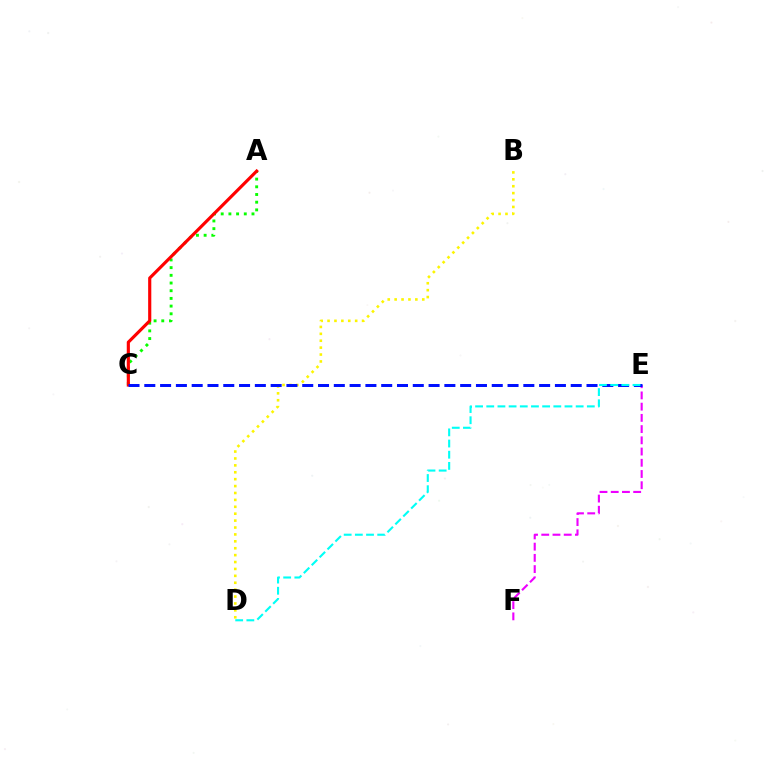{('A', 'C'): [{'color': '#08ff00', 'line_style': 'dotted', 'thickness': 2.09}, {'color': '#ff0000', 'line_style': 'solid', 'thickness': 2.27}], ('E', 'F'): [{'color': '#ee00ff', 'line_style': 'dashed', 'thickness': 1.52}], ('B', 'D'): [{'color': '#fcf500', 'line_style': 'dotted', 'thickness': 1.88}], ('C', 'E'): [{'color': '#0010ff', 'line_style': 'dashed', 'thickness': 2.15}], ('D', 'E'): [{'color': '#00fff6', 'line_style': 'dashed', 'thickness': 1.52}]}